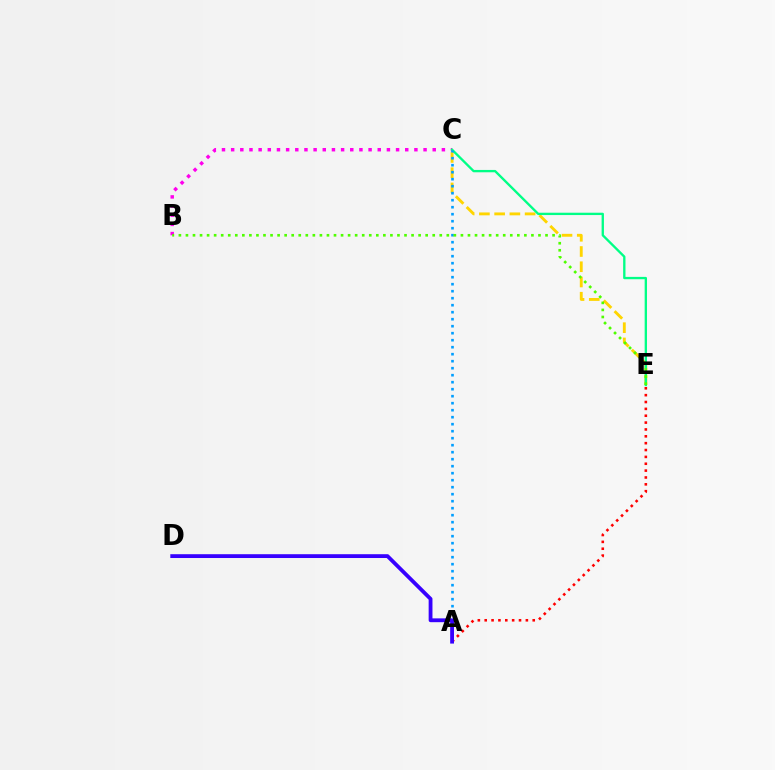{('C', 'E'): [{'color': '#ffd500', 'line_style': 'dashed', 'thickness': 2.07}, {'color': '#00ff86', 'line_style': 'solid', 'thickness': 1.68}], ('B', 'C'): [{'color': '#ff00ed', 'line_style': 'dotted', 'thickness': 2.49}], ('A', 'C'): [{'color': '#009eff', 'line_style': 'dotted', 'thickness': 1.9}], ('B', 'E'): [{'color': '#4fff00', 'line_style': 'dotted', 'thickness': 1.92}], ('A', 'E'): [{'color': '#ff0000', 'line_style': 'dotted', 'thickness': 1.86}], ('A', 'D'): [{'color': '#3700ff', 'line_style': 'solid', 'thickness': 2.74}]}